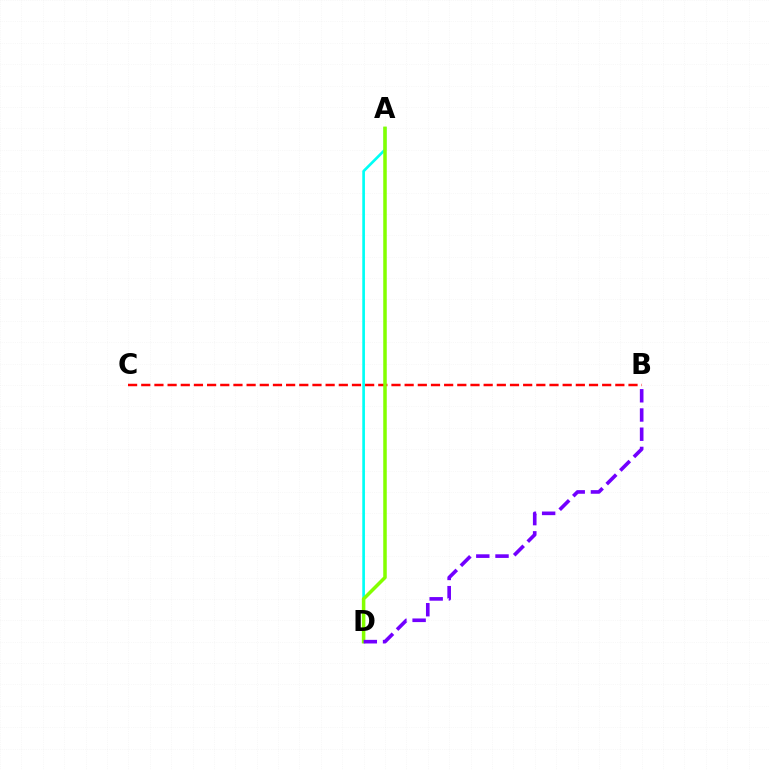{('A', 'D'): [{'color': '#00fff6', 'line_style': 'solid', 'thickness': 1.92}, {'color': '#84ff00', 'line_style': 'solid', 'thickness': 2.53}], ('B', 'C'): [{'color': '#ff0000', 'line_style': 'dashed', 'thickness': 1.79}], ('B', 'D'): [{'color': '#7200ff', 'line_style': 'dashed', 'thickness': 2.61}]}